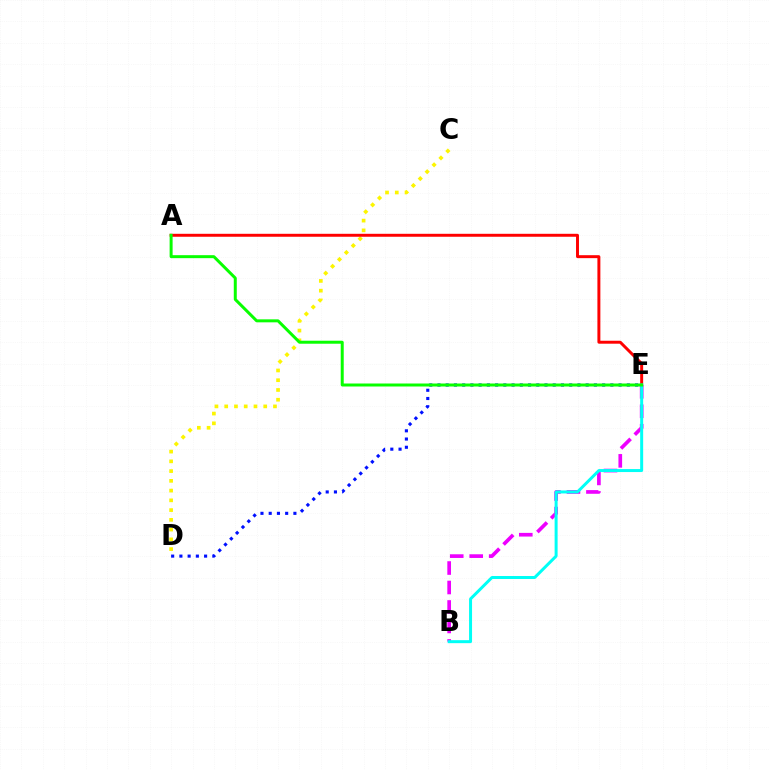{('C', 'D'): [{'color': '#fcf500', 'line_style': 'dotted', 'thickness': 2.65}], ('A', 'E'): [{'color': '#ff0000', 'line_style': 'solid', 'thickness': 2.13}, {'color': '#08ff00', 'line_style': 'solid', 'thickness': 2.15}], ('B', 'E'): [{'color': '#ee00ff', 'line_style': 'dashed', 'thickness': 2.65}, {'color': '#00fff6', 'line_style': 'solid', 'thickness': 2.15}], ('D', 'E'): [{'color': '#0010ff', 'line_style': 'dotted', 'thickness': 2.24}]}